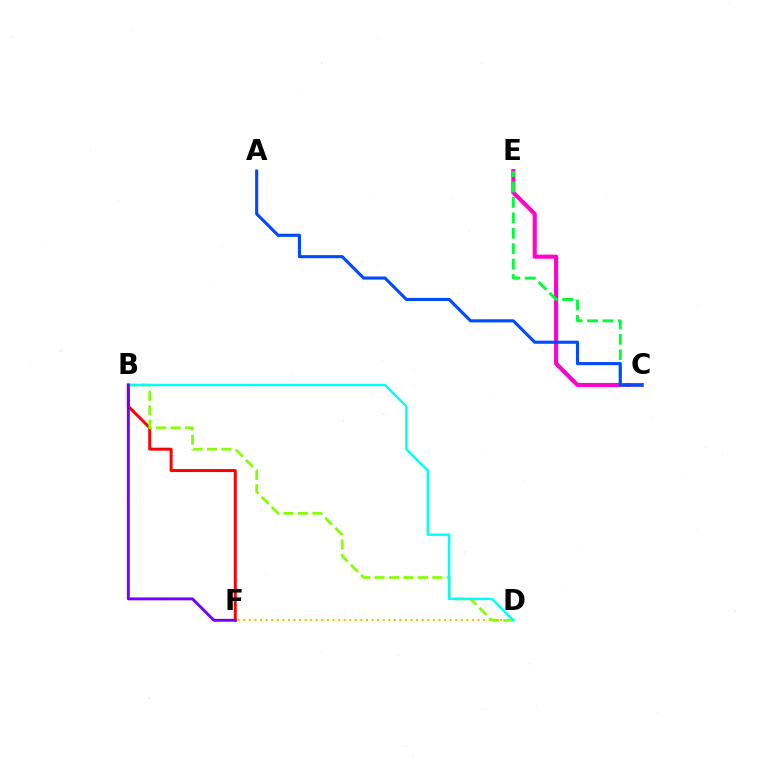{('D', 'F'): [{'color': '#ffbd00', 'line_style': 'dotted', 'thickness': 1.52}], ('B', 'F'): [{'color': '#ff0000', 'line_style': 'solid', 'thickness': 2.14}, {'color': '#7200ff', 'line_style': 'solid', 'thickness': 2.08}], ('C', 'E'): [{'color': '#ff00cf', 'line_style': 'solid', 'thickness': 2.95}, {'color': '#00ff39', 'line_style': 'dashed', 'thickness': 2.09}], ('B', 'D'): [{'color': '#84ff00', 'line_style': 'dashed', 'thickness': 1.96}, {'color': '#00fff6', 'line_style': 'solid', 'thickness': 1.72}], ('A', 'C'): [{'color': '#004bff', 'line_style': 'solid', 'thickness': 2.23}]}